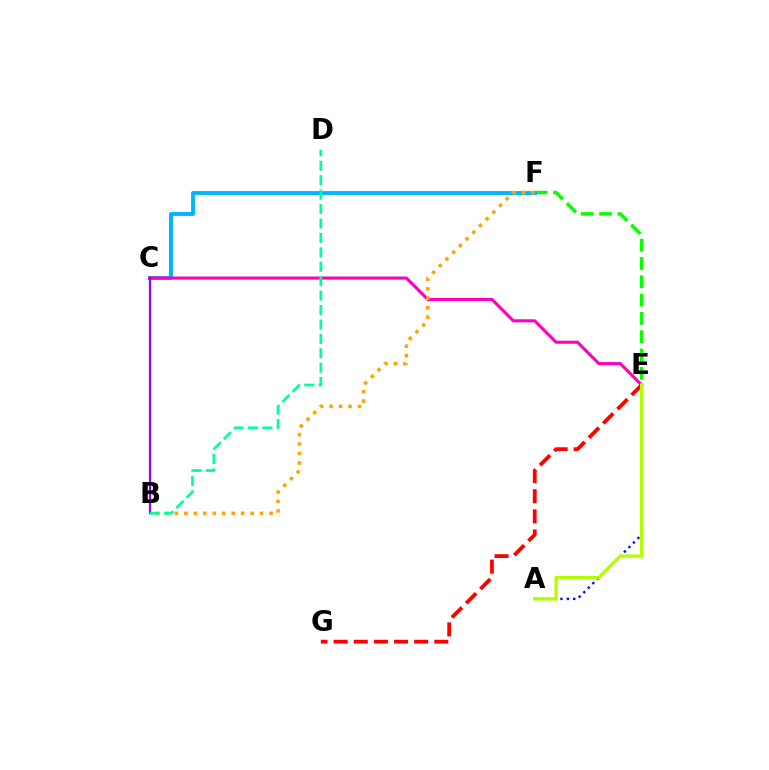{('E', 'F'): [{'color': '#08ff00', 'line_style': 'dashed', 'thickness': 2.49}], ('A', 'E'): [{'color': '#0010ff', 'line_style': 'dotted', 'thickness': 1.74}, {'color': '#b3ff00', 'line_style': 'solid', 'thickness': 2.37}], ('C', 'F'): [{'color': '#00b5ff', 'line_style': 'solid', 'thickness': 2.79}], ('C', 'E'): [{'color': '#ff00bd', 'line_style': 'solid', 'thickness': 2.23}], ('B', 'F'): [{'color': '#ffa500', 'line_style': 'dotted', 'thickness': 2.57}], ('B', 'C'): [{'color': '#9b00ff', 'line_style': 'solid', 'thickness': 1.6}], ('E', 'G'): [{'color': '#ff0000', 'line_style': 'dashed', 'thickness': 2.73}], ('B', 'D'): [{'color': '#00ff9d', 'line_style': 'dashed', 'thickness': 1.96}]}